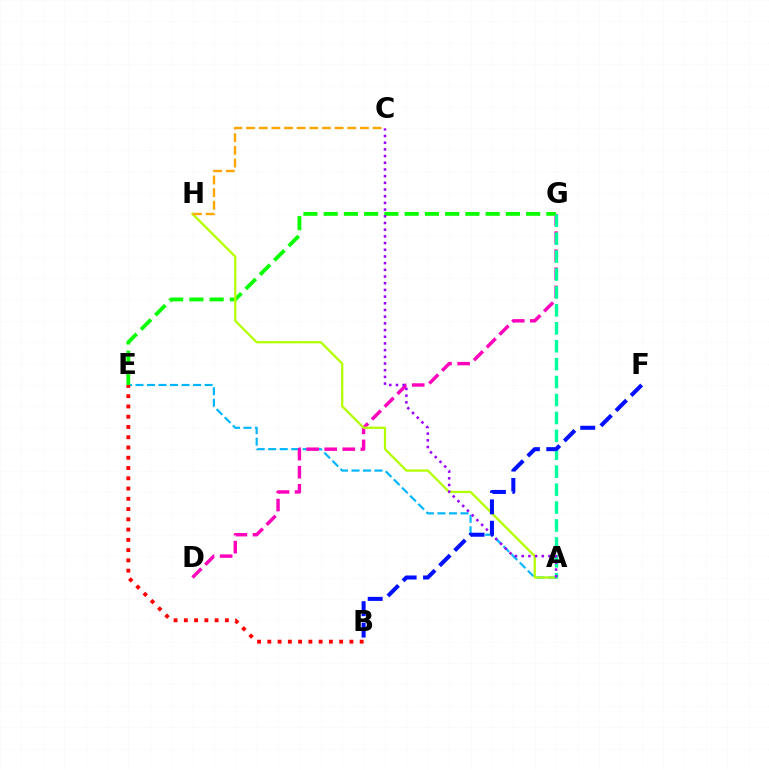{('A', 'E'): [{'color': '#00b5ff', 'line_style': 'dashed', 'thickness': 1.57}], ('D', 'G'): [{'color': '#ff00bd', 'line_style': 'dashed', 'thickness': 2.46}], ('B', 'E'): [{'color': '#ff0000', 'line_style': 'dotted', 'thickness': 2.79}], ('E', 'G'): [{'color': '#08ff00', 'line_style': 'dashed', 'thickness': 2.75}], ('A', 'H'): [{'color': '#b3ff00', 'line_style': 'solid', 'thickness': 1.62}], ('C', 'H'): [{'color': '#ffa500', 'line_style': 'dashed', 'thickness': 1.72}], ('A', 'G'): [{'color': '#00ff9d', 'line_style': 'dashed', 'thickness': 2.44}], ('A', 'C'): [{'color': '#9b00ff', 'line_style': 'dotted', 'thickness': 1.82}], ('B', 'F'): [{'color': '#0010ff', 'line_style': 'dashed', 'thickness': 2.91}]}